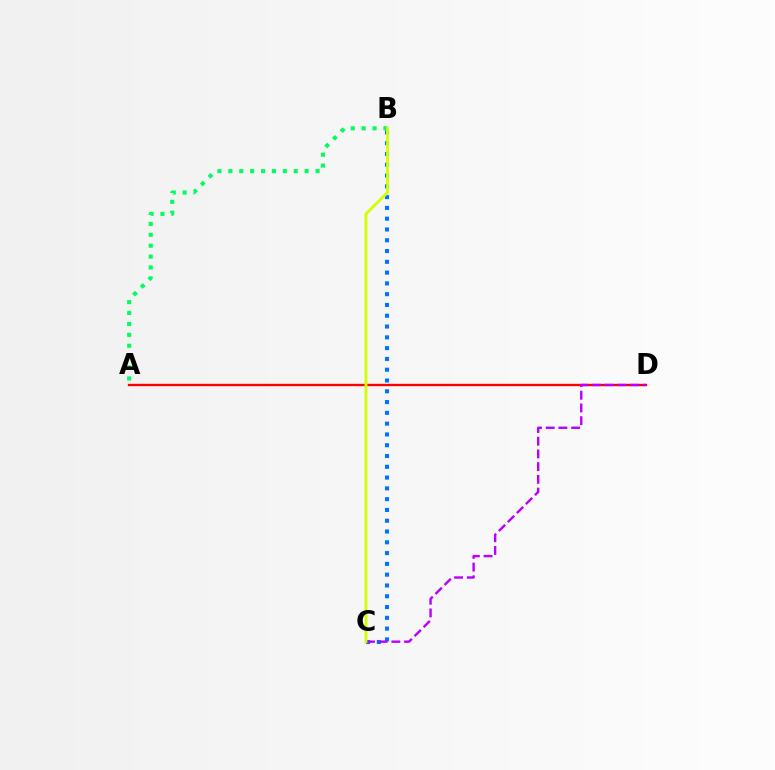{('B', 'C'): [{'color': '#0074ff', 'line_style': 'dotted', 'thickness': 2.93}, {'color': '#d1ff00', 'line_style': 'solid', 'thickness': 2.03}], ('A', 'D'): [{'color': '#ff0000', 'line_style': 'solid', 'thickness': 1.7}], ('A', 'B'): [{'color': '#00ff5c', 'line_style': 'dotted', 'thickness': 2.96}], ('C', 'D'): [{'color': '#b900ff', 'line_style': 'dashed', 'thickness': 1.73}]}